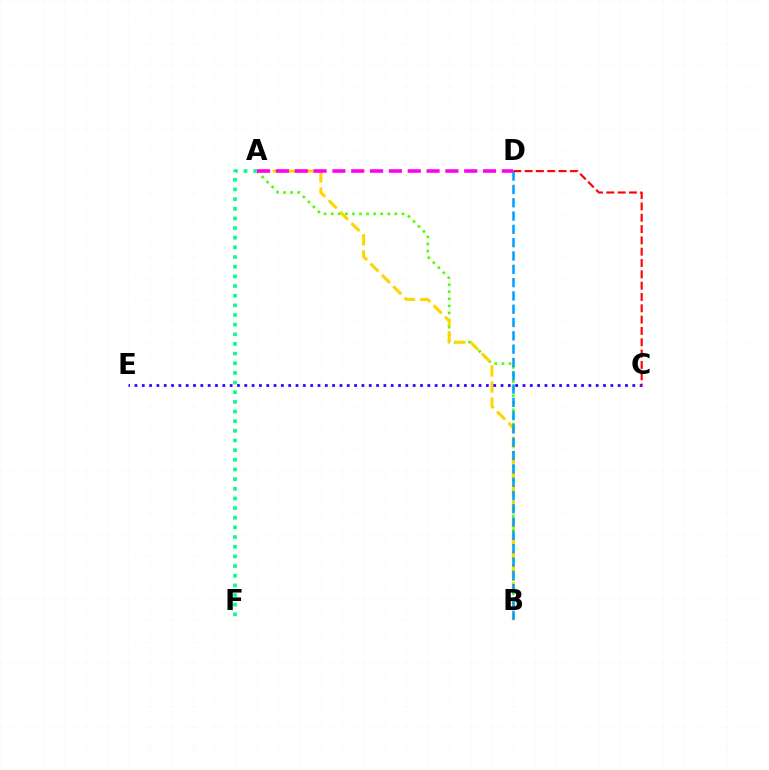{('A', 'B'): [{'color': '#4fff00', 'line_style': 'dotted', 'thickness': 1.92}, {'color': '#ffd500', 'line_style': 'dashed', 'thickness': 2.19}], ('A', 'F'): [{'color': '#00ff86', 'line_style': 'dotted', 'thickness': 2.62}], ('C', 'E'): [{'color': '#3700ff', 'line_style': 'dotted', 'thickness': 1.99}], ('A', 'D'): [{'color': '#ff00ed', 'line_style': 'dashed', 'thickness': 2.56}], ('B', 'D'): [{'color': '#009eff', 'line_style': 'dashed', 'thickness': 1.81}], ('C', 'D'): [{'color': '#ff0000', 'line_style': 'dashed', 'thickness': 1.54}]}